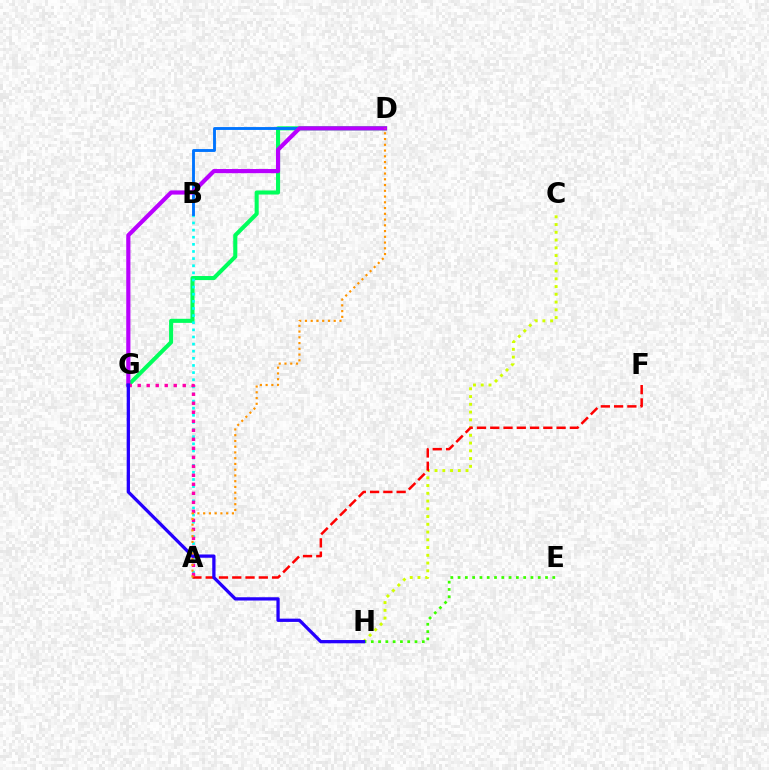{('D', 'G'): [{'color': '#00ff5c', 'line_style': 'solid', 'thickness': 2.93}, {'color': '#b900ff', 'line_style': 'solid', 'thickness': 3.0}], ('A', 'B'): [{'color': '#00fff6', 'line_style': 'dotted', 'thickness': 1.94}], ('C', 'H'): [{'color': '#d1ff00', 'line_style': 'dotted', 'thickness': 2.11}], ('B', 'D'): [{'color': '#0074ff', 'line_style': 'solid', 'thickness': 2.07}], ('E', 'H'): [{'color': '#3dff00', 'line_style': 'dotted', 'thickness': 1.98}], ('A', 'F'): [{'color': '#ff0000', 'line_style': 'dashed', 'thickness': 1.8}], ('A', 'G'): [{'color': '#ff00ac', 'line_style': 'dotted', 'thickness': 2.45}], ('G', 'H'): [{'color': '#2500ff', 'line_style': 'solid', 'thickness': 2.36}], ('A', 'D'): [{'color': '#ff9400', 'line_style': 'dotted', 'thickness': 1.56}]}